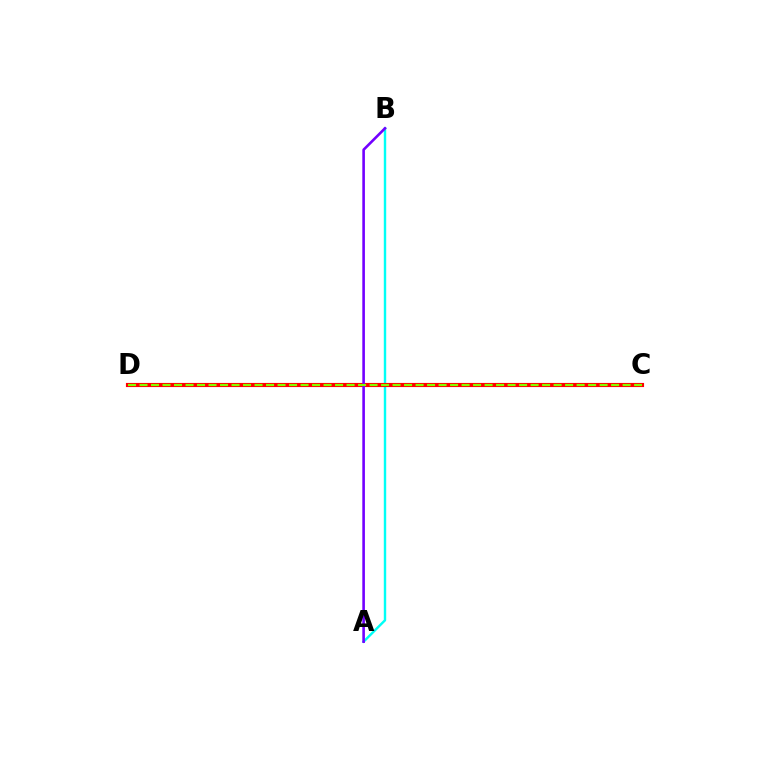{('A', 'B'): [{'color': '#00fff6', 'line_style': 'solid', 'thickness': 1.74}, {'color': '#7200ff', 'line_style': 'solid', 'thickness': 1.88}], ('C', 'D'): [{'color': '#ff0000', 'line_style': 'solid', 'thickness': 2.98}, {'color': '#84ff00', 'line_style': 'dashed', 'thickness': 1.56}]}